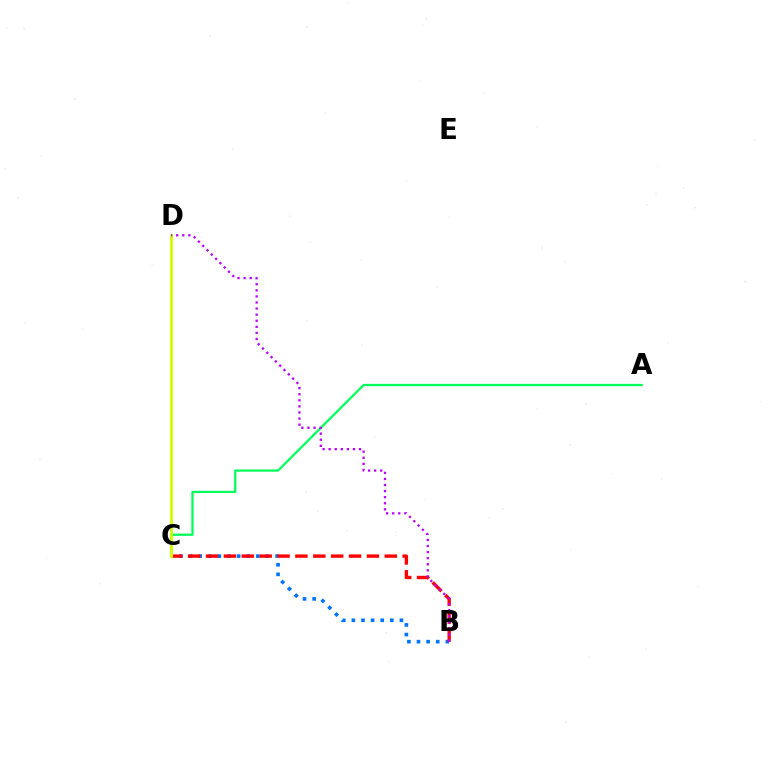{('A', 'C'): [{'color': '#00ff5c', 'line_style': 'solid', 'thickness': 1.63}], ('B', 'C'): [{'color': '#0074ff', 'line_style': 'dotted', 'thickness': 2.61}, {'color': '#ff0000', 'line_style': 'dashed', 'thickness': 2.43}], ('C', 'D'): [{'color': '#d1ff00', 'line_style': 'solid', 'thickness': 2.03}], ('B', 'D'): [{'color': '#b900ff', 'line_style': 'dotted', 'thickness': 1.65}]}